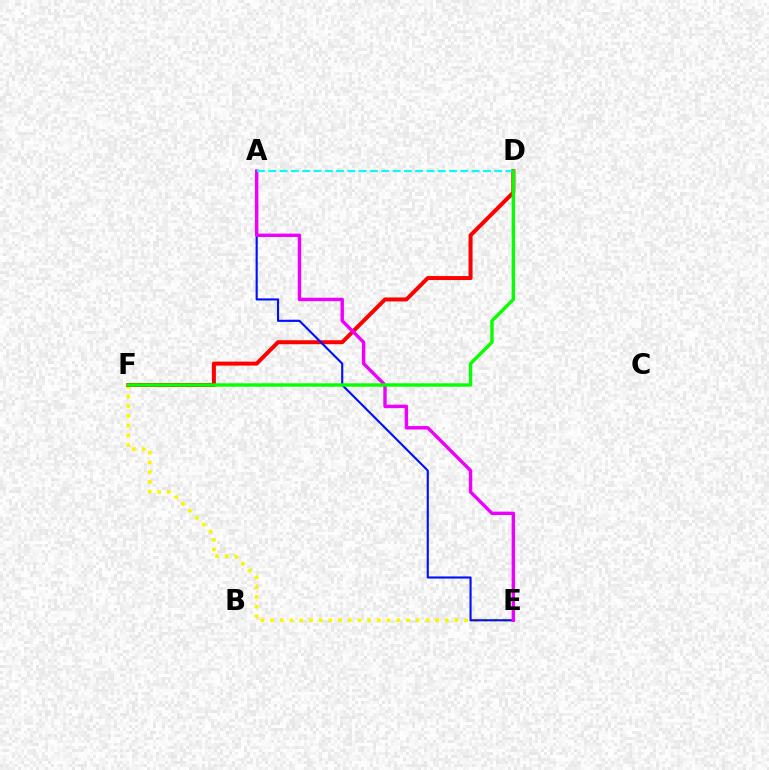{('E', 'F'): [{'color': '#fcf500', 'line_style': 'dotted', 'thickness': 2.64}], ('D', 'F'): [{'color': '#ff0000', 'line_style': 'solid', 'thickness': 2.87}, {'color': '#08ff00', 'line_style': 'solid', 'thickness': 2.44}], ('A', 'E'): [{'color': '#0010ff', 'line_style': 'solid', 'thickness': 1.53}, {'color': '#ee00ff', 'line_style': 'solid', 'thickness': 2.45}], ('A', 'D'): [{'color': '#00fff6', 'line_style': 'dashed', 'thickness': 1.53}]}